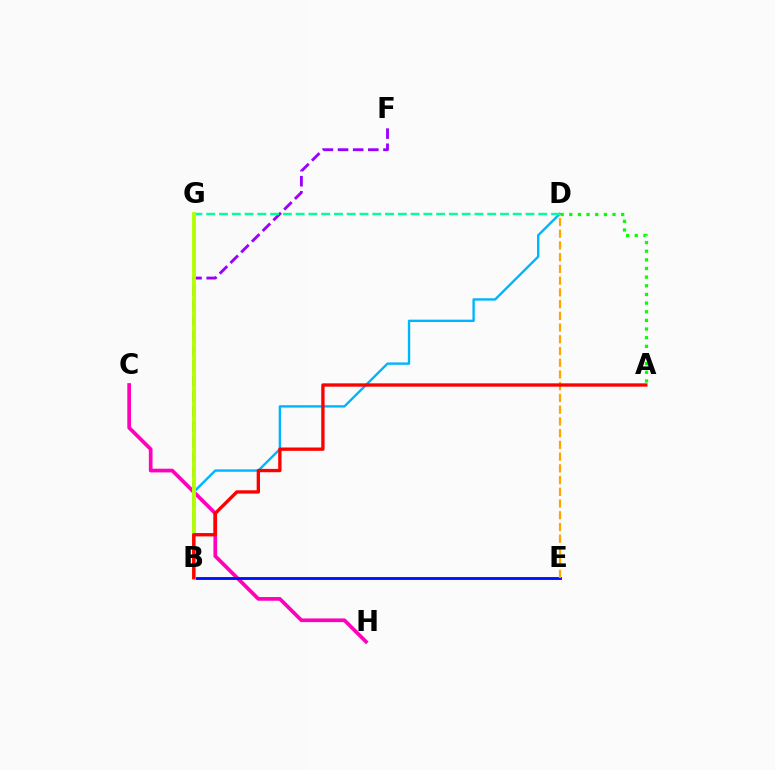{('B', 'F'): [{'color': '#9b00ff', 'line_style': 'dashed', 'thickness': 2.06}], ('B', 'D'): [{'color': '#00b5ff', 'line_style': 'solid', 'thickness': 1.71}], ('C', 'H'): [{'color': '#ff00bd', 'line_style': 'solid', 'thickness': 2.67}], ('B', 'E'): [{'color': '#0010ff', 'line_style': 'solid', 'thickness': 2.06}], ('D', 'G'): [{'color': '#00ff9d', 'line_style': 'dashed', 'thickness': 1.73}], ('D', 'E'): [{'color': '#ffa500', 'line_style': 'dashed', 'thickness': 1.59}], ('B', 'G'): [{'color': '#b3ff00', 'line_style': 'solid', 'thickness': 2.77}], ('A', 'D'): [{'color': '#08ff00', 'line_style': 'dotted', 'thickness': 2.35}], ('A', 'B'): [{'color': '#ff0000', 'line_style': 'solid', 'thickness': 2.4}]}